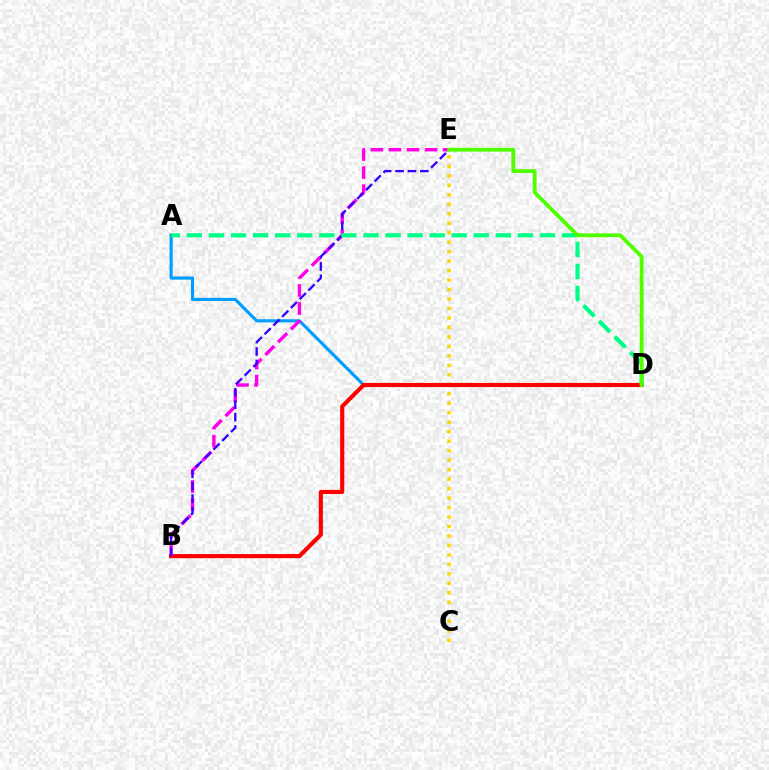{('C', 'E'): [{'color': '#ffd500', 'line_style': 'dotted', 'thickness': 2.57}], ('A', 'D'): [{'color': '#009eff', 'line_style': 'solid', 'thickness': 2.26}, {'color': '#00ff86', 'line_style': 'dashed', 'thickness': 3.0}], ('B', 'D'): [{'color': '#ff0000', 'line_style': 'solid', 'thickness': 2.97}], ('B', 'E'): [{'color': '#ff00ed', 'line_style': 'dashed', 'thickness': 2.45}, {'color': '#3700ff', 'line_style': 'dashed', 'thickness': 1.69}], ('D', 'E'): [{'color': '#4fff00', 'line_style': 'solid', 'thickness': 2.75}]}